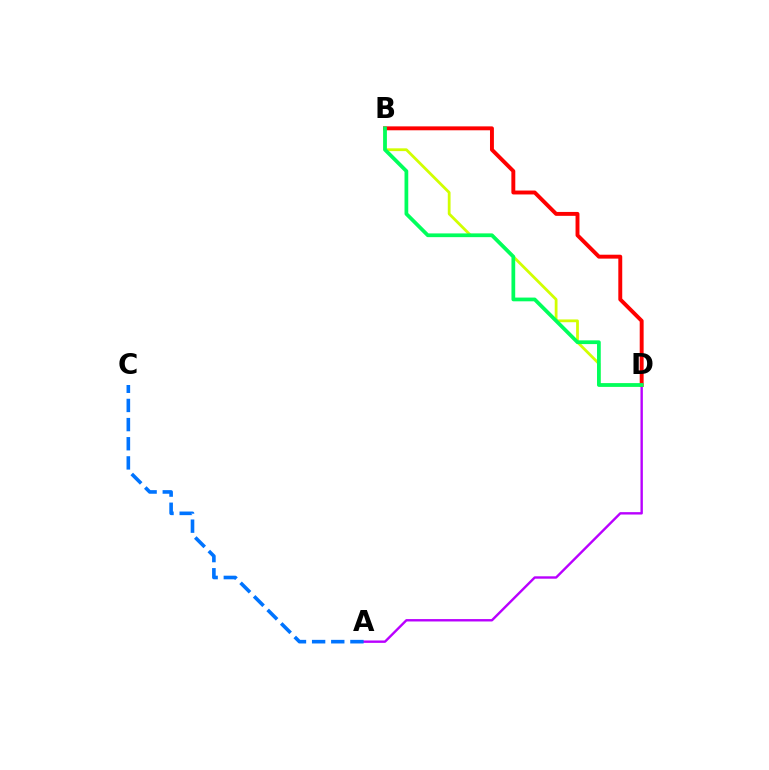{('B', 'D'): [{'color': '#d1ff00', 'line_style': 'solid', 'thickness': 2.0}, {'color': '#ff0000', 'line_style': 'solid', 'thickness': 2.82}, {'color': '#00ff5c', 'line_style': 'solid', 'thickness': 2.69}], ('A', 'D'): [{'color': '#b900ff', 'line_style': 'solid', 'thickness': 1.72}], ('A', 'C'): [{'color': '#0074ff', 'line_style': 'dashed', 'thickness': 2.6}]}